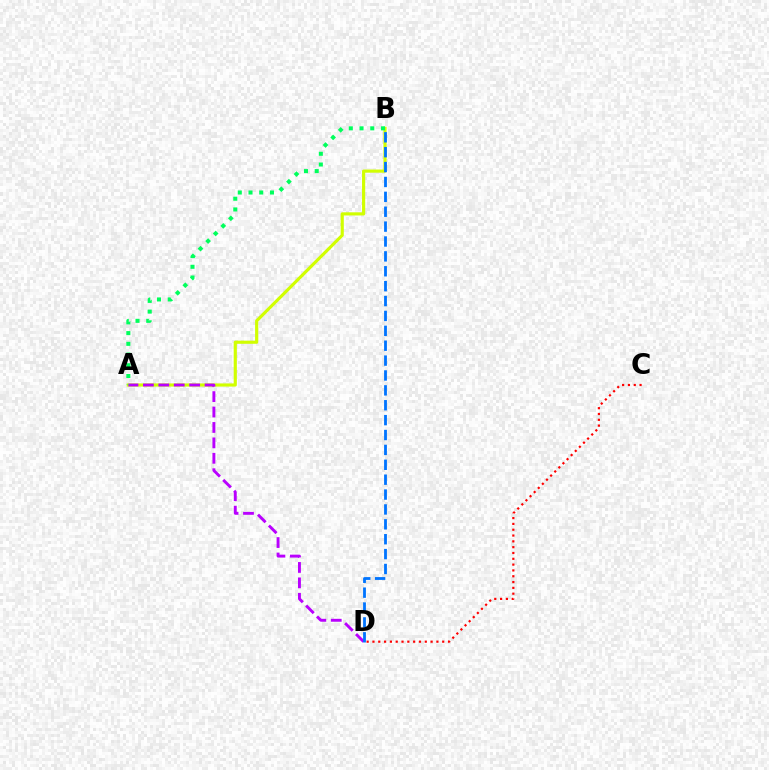{('A', 'B'): [{'color': '#d1ff00', 'line_style': 'solid', 'thickness': 2.27}, {'color': '#00ff5c', 'line_style': 'dotted', 'thickness': 2.91}], ('A', 'D'): [{'color': '#b900ff', 'line_style': 'dashed', 'thickness': 2.1}], ('B', 'D'): [{'color': '#0074ff', 'line_style': 'dashed', 'thickness': 2.02}], ('C', 'D'): [{'color': '#ff0000', 'line_style': 'dotted', 'thickness': 1.58}]}